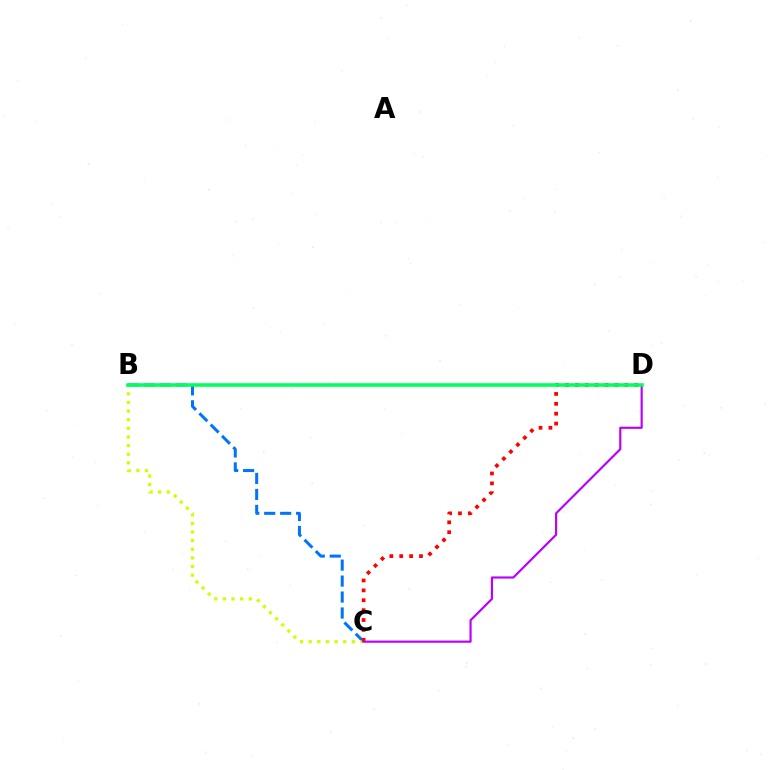{('B', 'C'): [{'color': '#0074ff', 'line_style': 'dashed', 'thickness': 2.17}, {'color': '#d1ff00', 'line_style': 'dotted', 'thickness': 2.34}], ('C', 'D'): [{'color': '#ff0000', 'line_style': 'dotted', 'thickness': 2.69}, {'color': '#b900ff', 'line_style': 'solid', 'thickness': 1.55}], ('B', 'D'): [{'color': '#00ff5c', 'line_style': 'solid', 'thickness': 2.55}]}